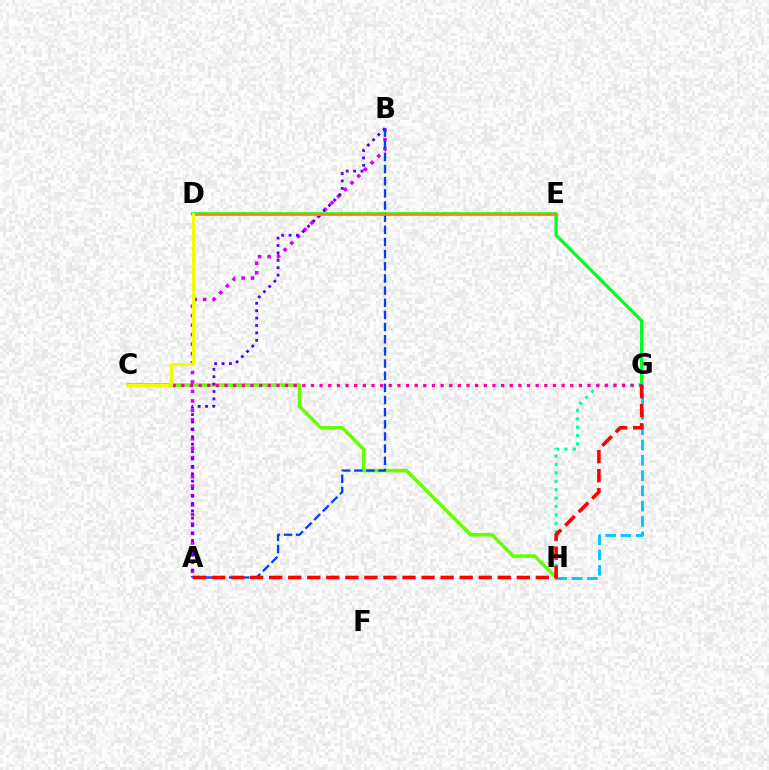{('C', 'H'): [{'color': '#66ff00', 'line_style': 'solid', 'thickness': 2.53}], ('A', 'B'): [{'color': '#d600ff', 'line_style': 'dotted', 'thickness': 2.57}, {'color': '#4f00ff', 'line_style': 'dotted', 'thickness': 2.01}, {'color': '#003fff', 'line_style': 'dashed', 'thickness': 1.65}], ('D', 'G'): [{'color': '#00ff27', 'line_style': 'solid', 'thickness': 2.37}], ('G', 'H'): [{'color': '#00c7ff', 'line_style': 'dashed', 'thickness': 2.08}, {'color': '#00ffaf', 'line_style': 'dotted', 'thickness': 2.28}], ('C', 'G'): [{'color': '#ff00a0', 'line_style': 'dotted', 'thickness': 2.35}], ('D', 'E'): [{'color': '#ff8800', 'line_style': 'solid', 'thickness': 1.82}], ('C', 'D'): [{'color': '#eeff00', 'line_style': 'solid', 'thickness': 2.26}], ('A', 'G'): [{'color': '#ff0000', 'line_style': 'dashed', 'thickness': 2.59}]}